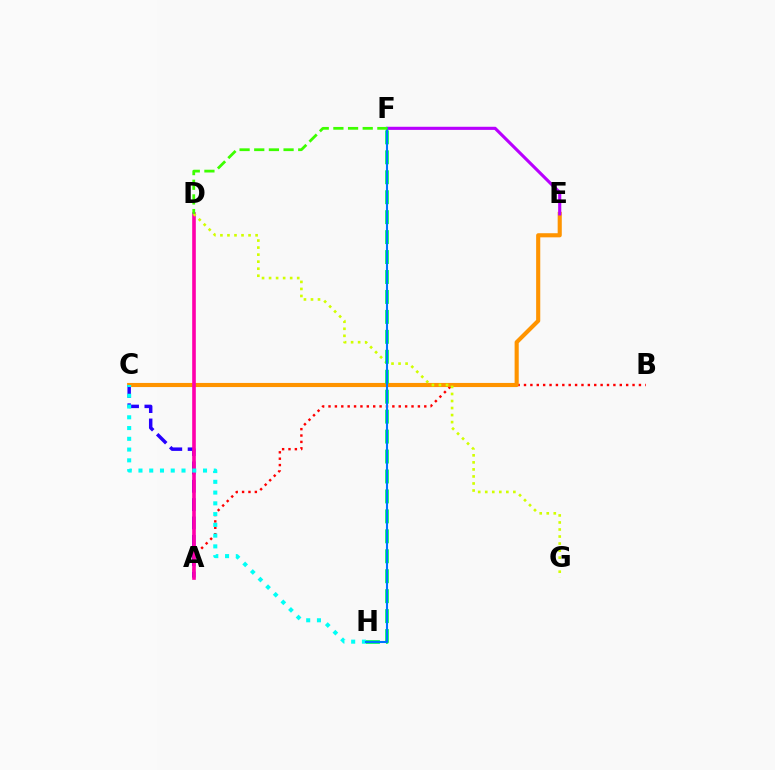{('A', 'B'): [{'color': '#ff0000', 'line_style': 'dotted', 'thickness': 1.73}], ('C', 'E'): [{'color': '#ff9400', 'line_style': 'solid', 'thickness': 2.97}], ('A', 'C'): [{'color': '#2500ff', 'line_style': 'dashed', 'thickness': 2.49}], ('E', 'F'): [{'color': '#b900ff', 'line_style': 'solid', 'thickness': 2.24}], ('A', 'D'): [{'color': '#ff00ac', 'line_style': 'solid', 'thickness': 2.61}], ('D', 'G'): [{'color': '#d1ff00', 'line_style': 'dotted', 'thickness': 1.91}], ('C', 'H'): [{'color': '#00fff6', 'line_style': 'dotted', 'thickness': 2.92}], ('F', 'H'): [{'color': '#00ff5c', 'line_style': 'dashed', 'thickness': 2.71}, {'color': '#0074ff', 'line_style': 'solid', 'thickness': 1.51}], ('D', 'F'): [{'color': '#3dff00', 'line_style': 'dashed', 'thickness': 1.99}]}